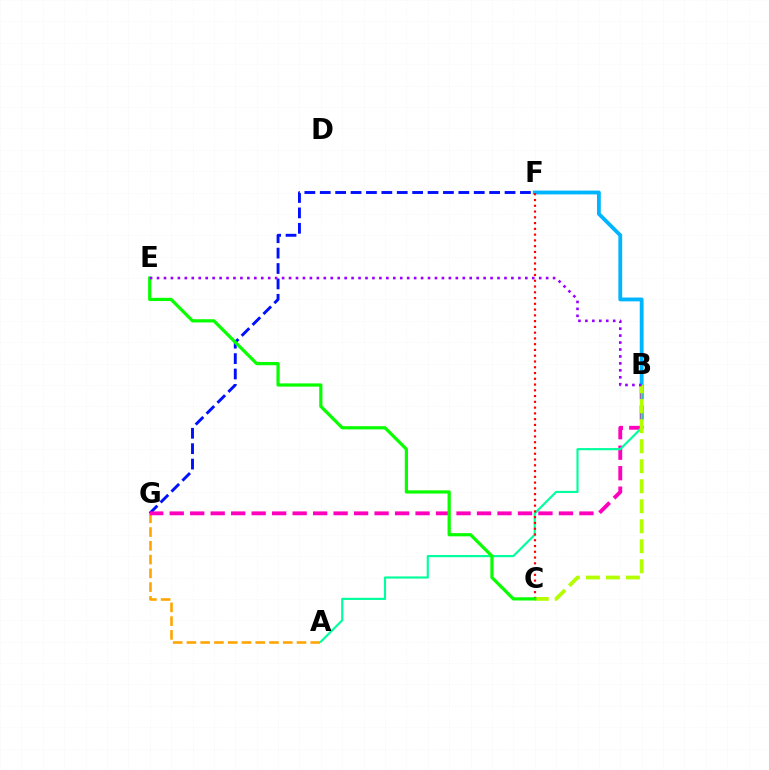{('A', 'G'): [{'color': '#ffa500', 'line_style': 'dashed', 'thickness': 1.87}], ('F', 'G'): [{'color': '#0010ff', 'line_style': 'dashed', 'thickness': 2.09}], ('B', 'G'): [{'color': '#ff00bd', 'line_style': 'dashed', 'thickness': 2.78}], ('B', 'F'): [{'color': '#00b5ff', 'line_style': 'solid', 'thickness': 2.76}], ('A', 'B'): [{'color': '#00ff9d', 'line_style': 'solid', 'thickness': 1.55}], ('B', 'C'): [{'color': '#b3ff00', 'line_style': 'dashed', 'thickness': 2.72}], ('C', 'F'): [{'color': '#ff0000', 'line_style': 'dotted', 'thickness': 1.57}], ('C', 'E'): [{'color': '#08ff00', 'line_style': 'solid', 'thickness': 2.31}], ('B', 'E'): [{'color': '#9b00ff', 'line_style': 'dotted', 'thickness': 1.89}]}